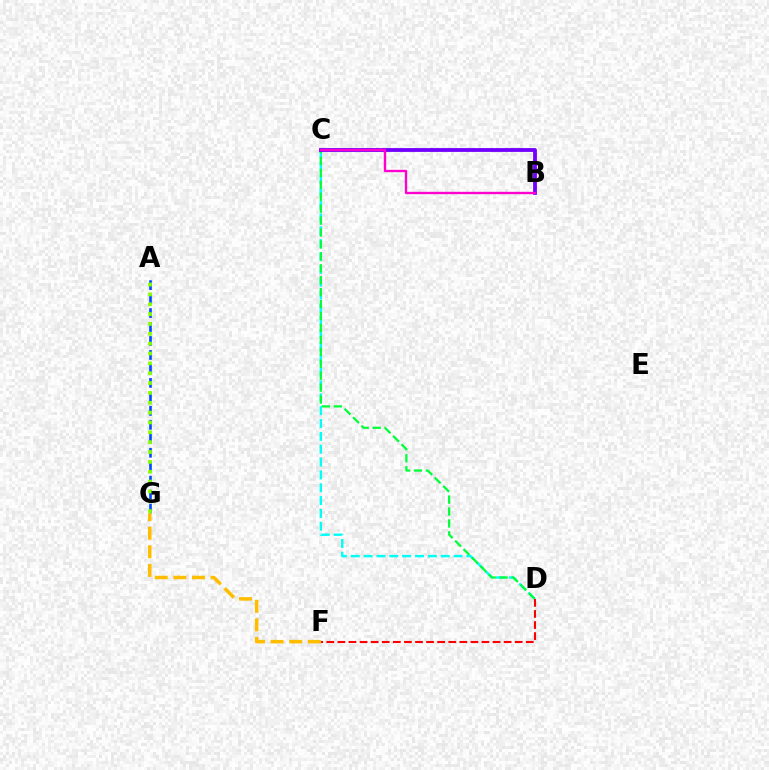{('C', 'D'): [{'color': '#00fff6', 'line_style': 'dashed', 'thickness': 1.75}, {'color': '#00ff39', 'line_style': 'dashed', 'thickness': 1.62}], ('D', 'F'): [{'color': '#ff0000', 'line_style': 'dashed', 'thickness': 1.51}], ('A', 'G'): [{'color': '#004bff', 'line_style': 'dashed', 'thickness': 1.9}, {'color': '#84ff00', 'line_style': 'dotted', 'thickness': 2.68}], ('B', 'C'): [{'color': '#7200ff', 'line_style': 'solid', 'thickness': 2.74}, {'color': '#ff00cf', 'line_style': 'solid', 'thickness': 1.71}], ('F', 'G'): [{'color': '#ffbd00', 'line_style': 'dashed', 'thickness': 2.53}]}